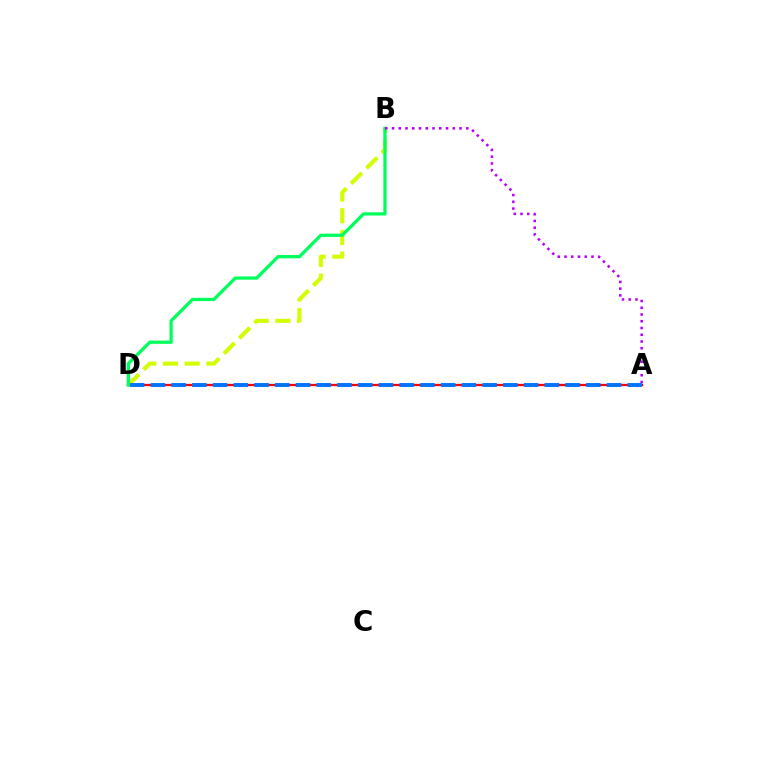{('A', 'D'): [{'color': '#ff0000', 'line_style': 'solid', 'thickness': 1.67}, {'color': '#0074ff', 'line_style': 'dashed', 'thickness': 2.82}], ('B', 'D'): [{'color': '#d1ff00', 'line_style': 'dashed', 'thickness': 2.95}, {'color': '#00ff5c', 'line_style': 'solid', 'thickness': 2.36}], ('A', 'B'): [{'color': '#b900ff', 'line_style': 'dotted', 'thickness': 1.83}]}